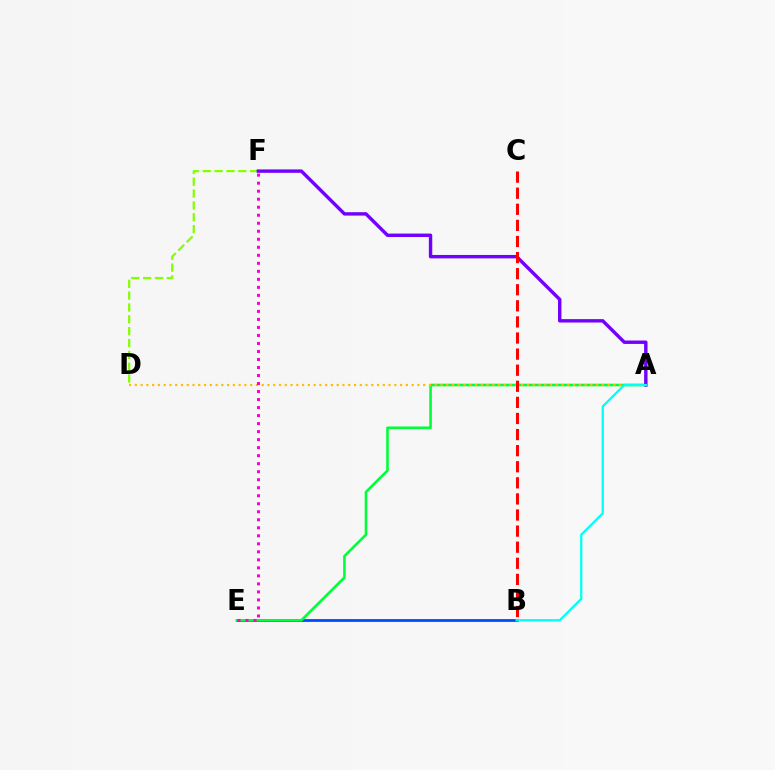{('B', 'E'): [{'color': '#004bff', 'line_style': 'solid', 'thickness': 2.01}], ('A', 'E'): [{'color': '#00ff39', 'line_style': 'solid', 'thickness': 1.86}], ('D', 'F'): [{'color': '#84ff00', 'line_style': 'dashed', 'thickness': 1.61}], ('A', 'D'): [{'color': '#ffbd00', 'line_style': 'dotted', 'thickness': 1.57}], ('E', 'F'): [{'color': '#ff00cf', 'line_style': 'dotted', 'thickness': 2.18}], ('A', 'F'): [{'color': '#7200ff', 'line_style': 'solid', 'thickness': 2.45}], ('A', 'B'): [{'color': '#00fff6', 'line_style': 'solid', 'thickness': 1.63}], ('B', 'C'): [{'color': '#ff0000', 'line_style': 'dashed', 'thickness': 2.19}]}